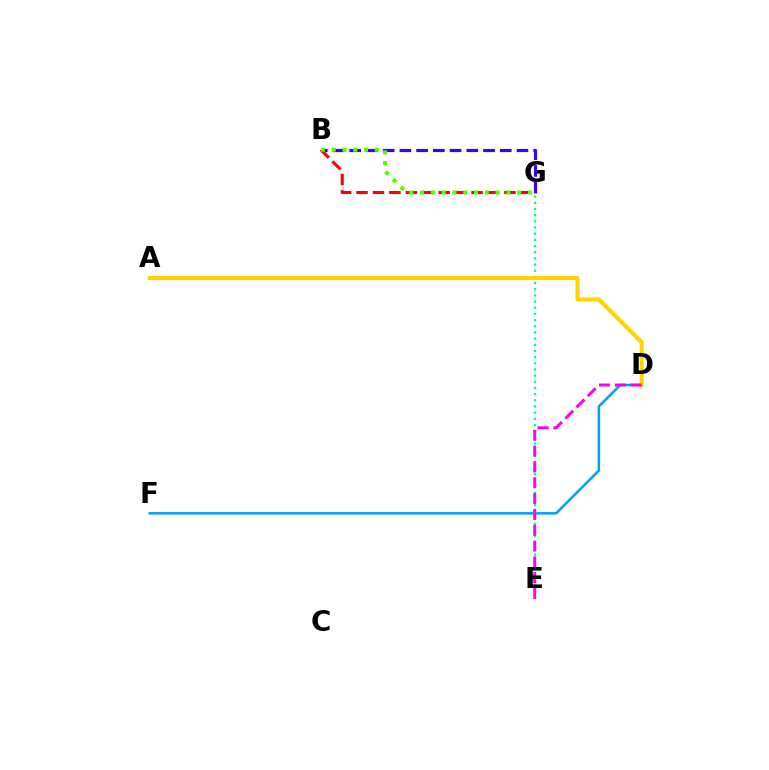{('E', 'G'): [{'color': '#00ff86', 'line_style': 'dotted', 'thickness': 1.68}], ('B', 'G'): [{'color': '#3700ff', 'line_style': 'dashed', 'thickness': 2.27}, {'color': '#ff0000', 'line_style': 'dashed', 'thickness': 2.23}, {'color': '#4fff00', 'line_style': 'dotted', 'thickness': 2.93}], ('D', 'F'): [{'color': '#009eff', 'line_style': 'solid', 'thickness': 1.81}], ('A', 'D'): [{'color': '#ffd500', 'line_style': 'solid', 'thickness': 2.97}], ('D', 'E'): [{'color': '#ff00ed', 'line_style': 'dashed', 'thickness': 2.15}]}